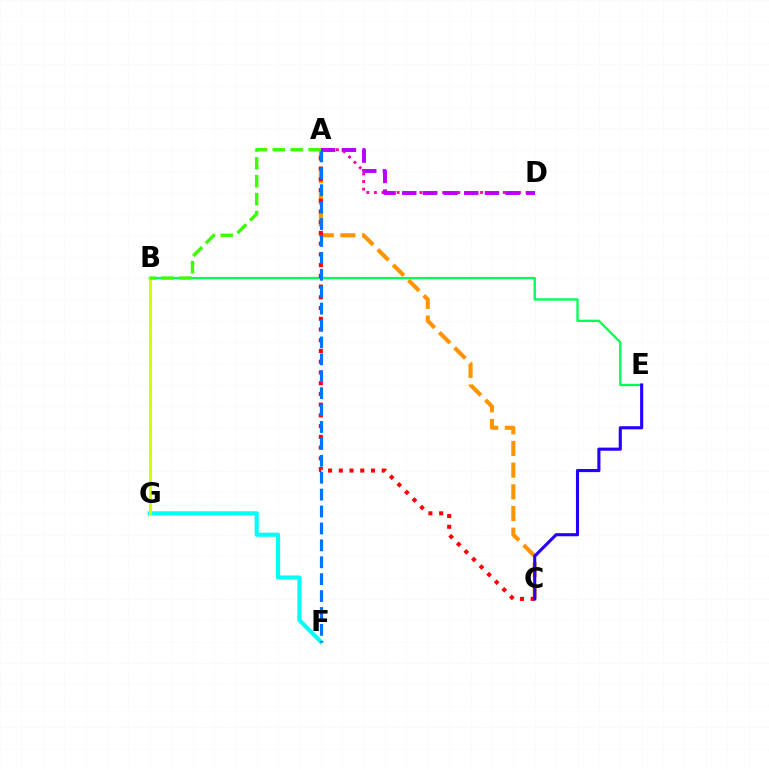{('B', 'E'): [{'color': '#00ff5c', 'line_style': 'solid', 'thickness': 1.68}], ('A', 'D'): [{'color': '#ff00ac', 'line_style': 'dotted', 'thickness': 2.06}, {'color': '#b900ff', 'line_style': 'dashed', 'thickness': 2.81}], ('F', 'G'): [{'color': '#00fff6', 'line_style': 'solid', 'thickness': 2.96}], ('A', 'C'): [{'color': '#ff9400', 'line_style': 'dashed', 'thickness': 2.94}, {'color': '#ff0000', 'line_style': 'dotted', 'thickness': 2.92}], ('B', 'G'): [{'color': '#d1ff00', 'line_style': 'solid', 'thickness': 2.12}], ('C', 'E'): [{'color': '#2500ff', 'line_style': 'solid', 'thickness': 2.24}], ('A', 'F'): [{'color': '#0074ff', 'line_style': 'dashed', 'thickness': 2.3}], ('A', 'B'): [{'color': '#3dff00', 'line_style': 'dashed', 'thickness': 2.43}]}